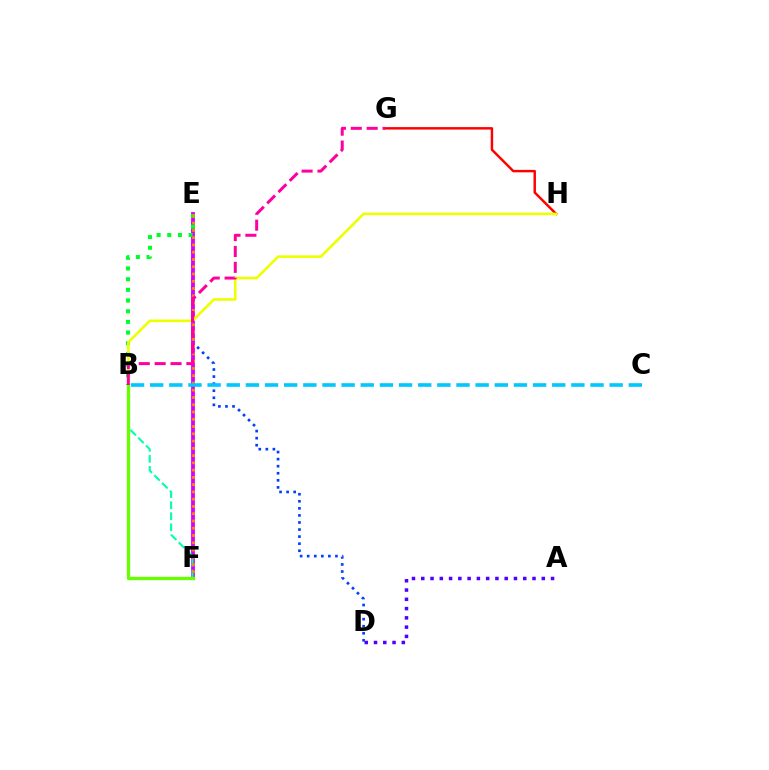{('D', 'E'): [{'color': '#003fff', 'line_style': 'dotted', 'thickness': 1.92}], ('A', 'D'): [{'color': '#4f00ff', 'line_style': 'dotted', 'thickness': 2.52}], ('E', 'F'): [{'color': '#d600ff', 'line_style': 'solid', 'thickness': 2.74}, {'color': '#ff8800', 'line_style': 'dotted', 'thickness': 1.97}], ('G', 'H'): [{'color': '#ff0000', 'line_style': 'solid', 'thickness': 1.76}], ('B', 'E'): [{'color': '#00ff27', 'line_style': 'dotted', 'thickness': 2.9}], ('B', 'F'): [{'color': '#00ffaf', 'line_style': 'dashed', 'thickness': 1.5}, {'color': '#66ff00', 'line_style': 'solid', 'thickness': 2.39}], ('B', 'C'): [{'color': '#00c7ff', 'line_style': 'dashed', 'thickness': 2.6}], ('B', 'H'): [{'color': '#eeff00', 'line_style': 'solid', 'thickness': 1.88}], ('B', 'G'): [{'color': '#ff00a0', 'line_style': 'dashed', 'thickness': 2.16}]}